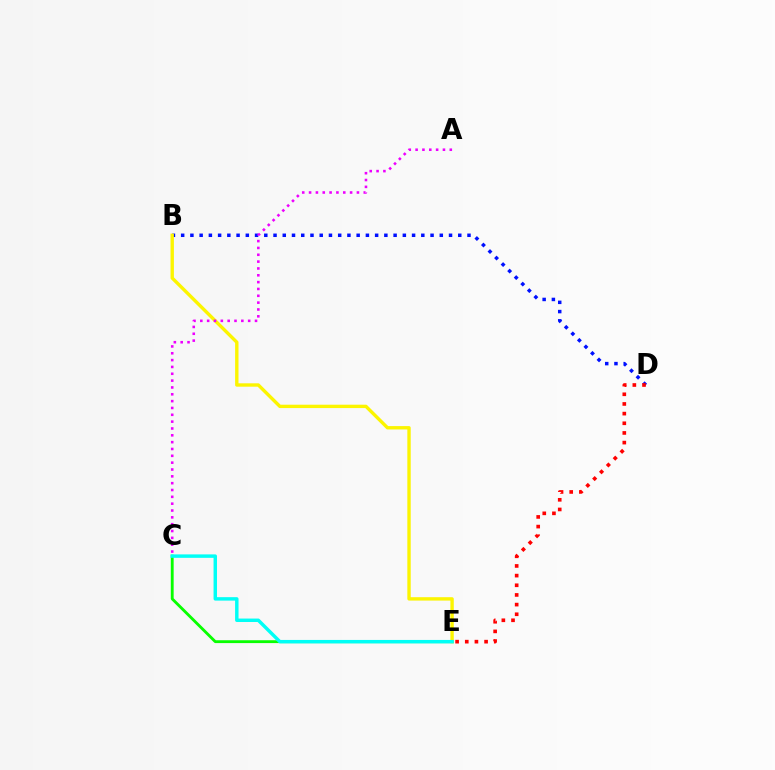{('C', 'E'): [{'color': '#08ff00', 'line_style': 'solid', 'thickness': 2.05}, {'color': '#00fff6', 'line_style': 'solid', 'thickness': 2.48}], ('B', 'D'): [{'color': '#0010ff', 'line_style': 'dotted', 'thickness': 2.51}], ('B', 'E'): [{'color': '#fcf500', 'line_style': 'solid', 'thickness': 2.43}], ('A', 'C'): [{'color': '#ee00ff', 'line_style': 'dotted', 'thickness': 1.86}], ('D', 'E'): [{'color': '#ff0000', 'line_style': 'dotted', 'thickness': 2.63}]}